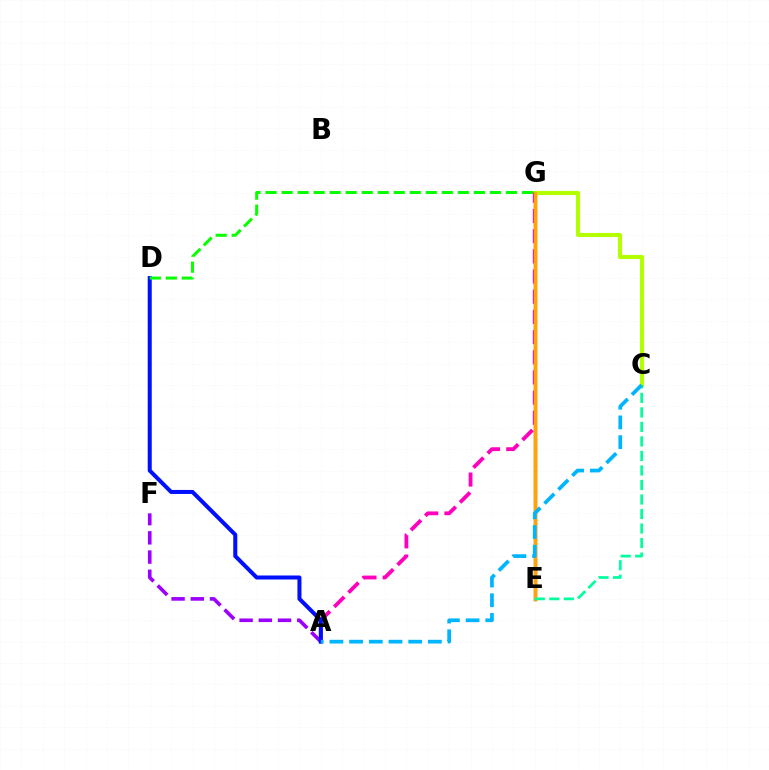{('E', 'G'): [{'color': '#ff0000', 'line_style': 'solid', 'thickness': 2.4}, {'color': '#ffa500', 'line_style': 'solid', 'thickness': 2.46}], ('C', 'G'): [{'color': '#b3ff00', 'line_style': 'solid', 'thickness': 2.96}], ('A', 'G'): [{'color': '#ff00bd', 'line_style': 'dashed', 'thickness': 2.74}], ('A', 'F'): [{'color': '#9b00ff', 'line_style': 'dashed', 'thickness': 2.61}], ('C', 'E'): [{'color': '#00ff9d', 'line_style': 'dashed', 'thickness': 1.97}], ('A', 'D'): [{'color': '#0010ff', 'line_style': 'solid', 'thickness': 2.9}], ('D', 'G'): [{'color': '#08ff00', 'line_style': 'dashed', 'thickness': 2.18}], ('A', 'C'): [{'color': '#00b5ff', 'line_style': 'dashed', 'thickness': 2.68}]}